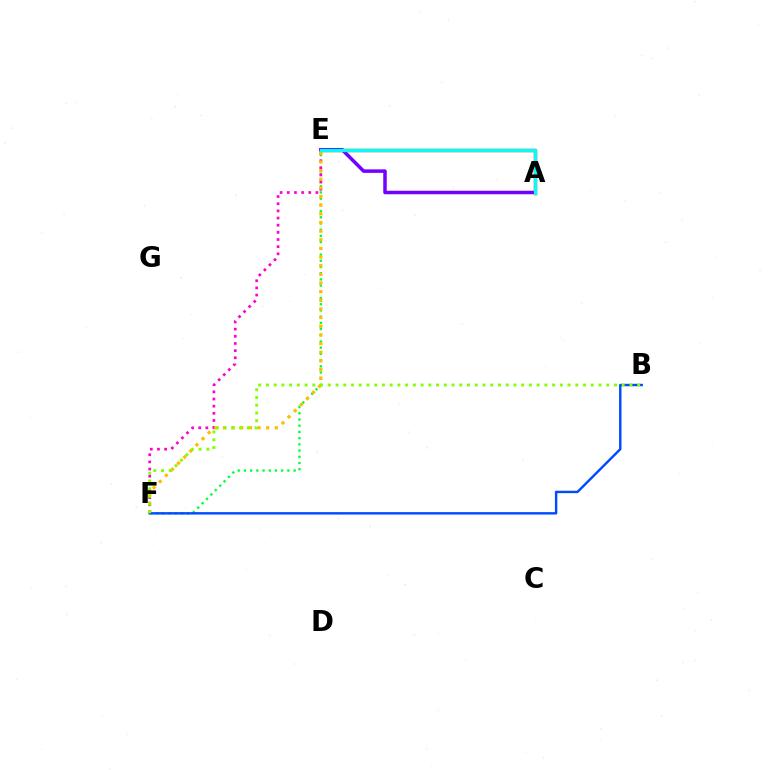{('E', 'F'): [{'color': '#00ff39', 'line_style': 'dotted', 'thickness': 1.69}, {'color': '#ff00cf', 'line_style': 'dotted', 'thickness': 1.94}, {'color': '#ffbd00', 'line_style': 'dotted', 'thickness': 2.35}], ('A', 'E'): [{'color': '#ff0000', 'line_style': 'solid', 'thickness': 2.42}, {'color': '#7200ff', 'line_style': 'solid', 'thickness': 2.53}, {'color': '#00fff6', 'line_style': 'solid', 'thickness': 2.36}], ('B', 'F'): [{'color': '#004bff', 'line_style': 'solid', 'thickness': 1.74}, {'color': '#84ff00', 'line_style': 'dotted', 'thickness': 2.1}]}